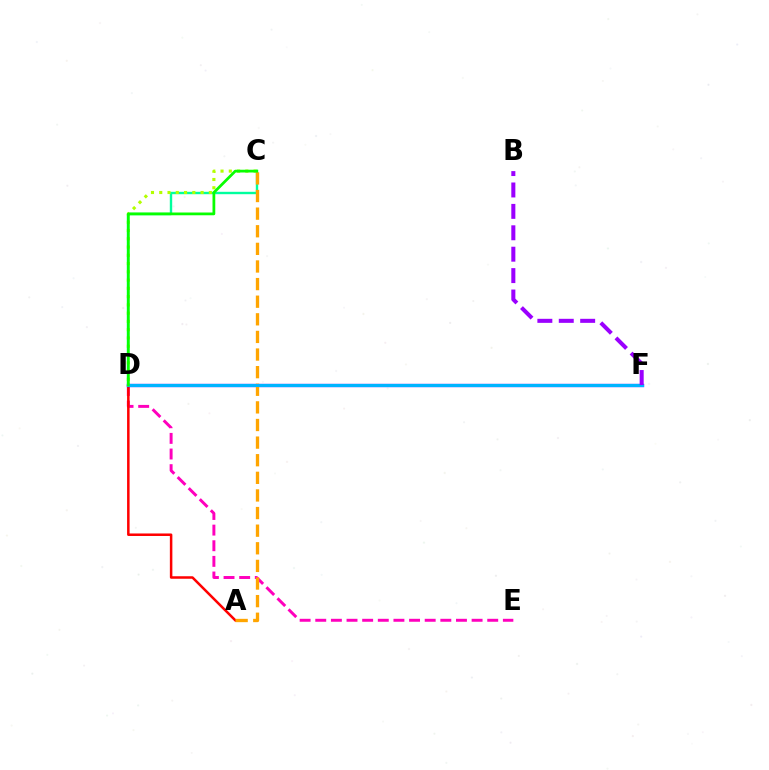{('D', 'E'): [{'color': '#ff00bd', 'line_style': 'dashed', 'thickness': 2.12}], ('C', 'D'): [{'color': '#00ff9d', 'line_style': 'solid', 'thickness': 1.72}, {'color': '#b3ff00', 'line_style': 'dotted', 'thickness': 2.25}, {'color': '#08ff00', 'line_style': 'solid', 'thickness': 1.99}], ('A', 'D'): [{'color': '#ff0000', 'line_style': 'solid', 'thickness': 1.81}], ('D', 'F'): [{'color': '#0010ff', 'line_style': 'solid', 'thickness': 2.39}, {'color': '#00b5ff', 'line_style': 'solid', 'thickness': 2.17}], ('A', 'C'): [{'color': '#ffa500', 'line_style': 'dashed', 'thickness': 2.39}], ('B', 'F'): [{'color': '#9b00ff', 'line_style': 'dashed', 'thickness': 2.91}]}